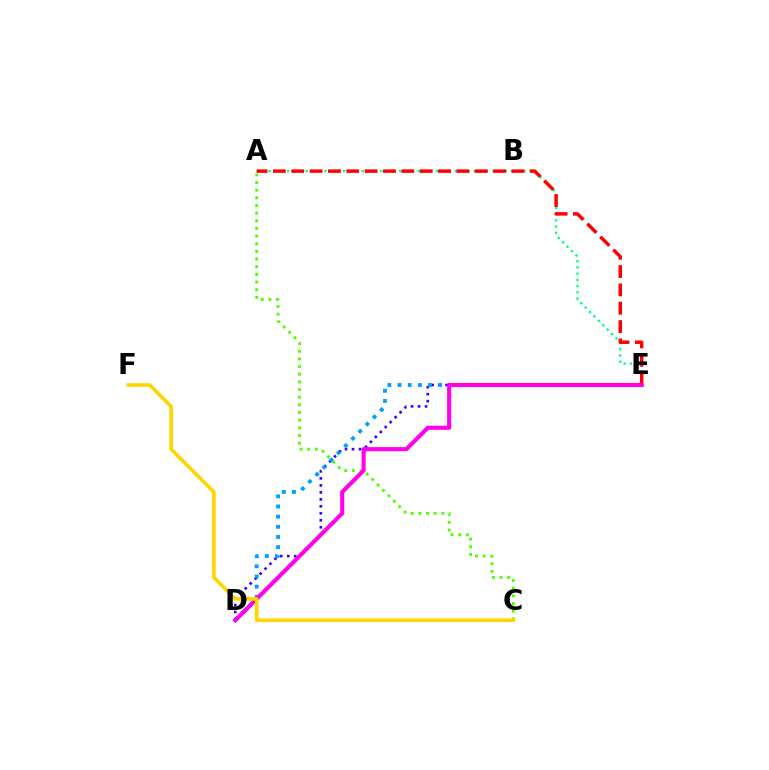{('A', 'E'): [{'color': '#00ff86', 'line_style': 'dotted', 'thickness': 1.69}, {'color': '#ff0000', 'line_style': 'dashed', 'thickness': 2.49}], ('D', 'E'): [{'color': '#3700ff', 'line_style': 'dotted', 'thickness': 1.9}, {'color': '#009eff', 'line_style': 'dotted', 'thickness': 2.76}, {'color': '#ff00ed', 'line_style': 'solid', 'thickness': 2.96}], ('A', 'C'): [{'color': '#4fff00', 'line_style': 'dotted', 'thickness': 2.08}], ('C', 'F'): [{'color': '#ffd500', 'line_style': 'solid', 'thickness': 2.62}]}